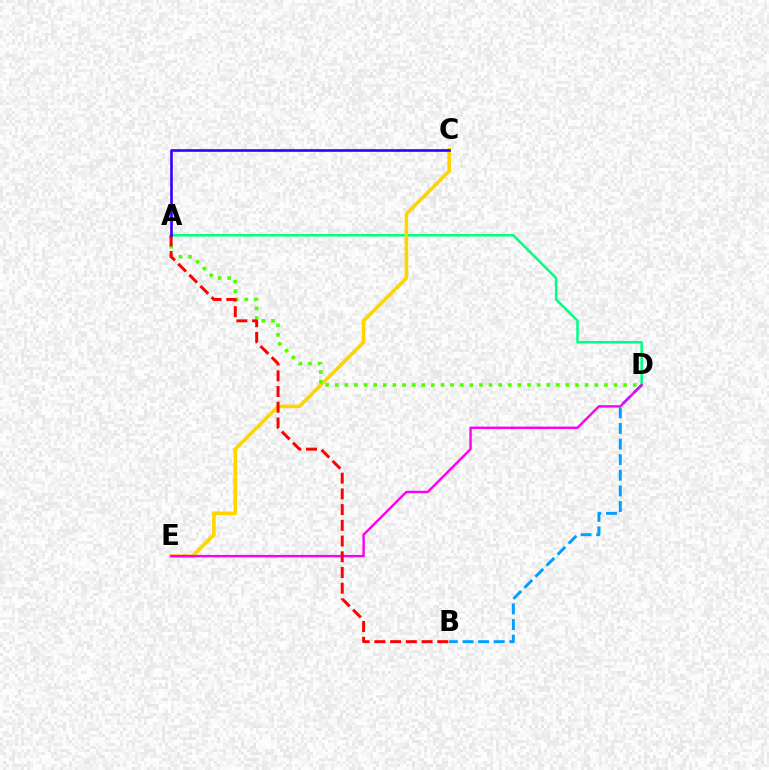{('B', 'D'): [{'color': '#009eff', 'line_style': 'dashed', 'thickness': 2.12}], ('A', 'D'): [{'color': '#00ff86', 'line_style': 'solid', 'thickness': 1.83}, {'color': '#4fff00', 'line_style': 'dotted', 'thickness': 2.61}], ('C', 'E'): [{'color': '#ffd500', 'line_style': 'solid', 'thickness': 2.59}], ('D', 'E'): [{'color': '#ff00ed', 'line_style': 'solid', 'thickness': 1.75}], ('A', 'B'): [{'color': '#ff0000', 'line_style': 'dashed', 'thickness': 2.14}], ('A', 'C'): [{'color': '#3700ff', 'line_style': 'solid', 'thickness': 1.9}]}